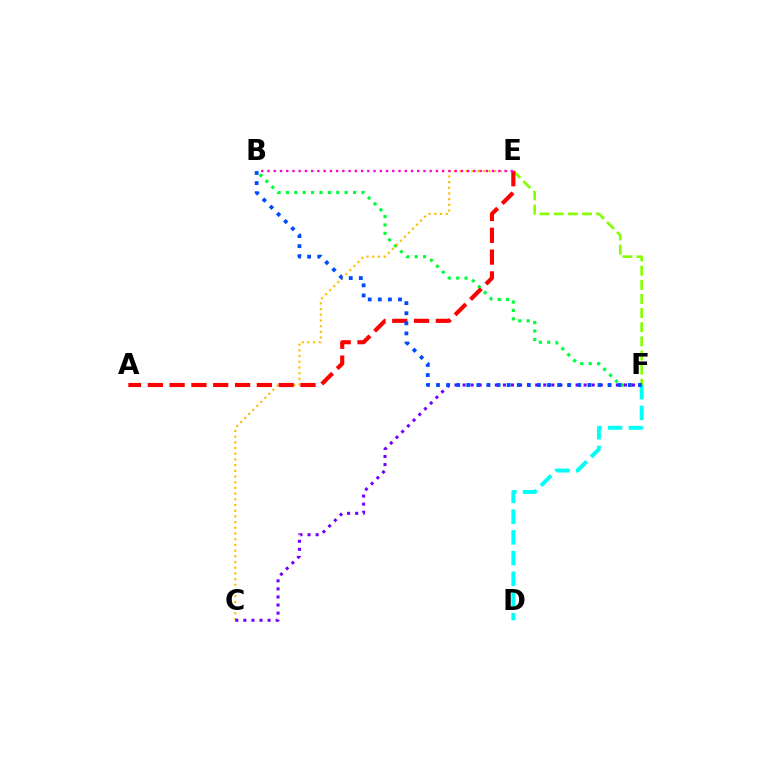{('E', 'F'): [{'color': '#84ff00', 'line_style': 'dashed', 'thickness': 1.92}], ('B', 'F'): [{'color': '#00ff39', 'line_style': 'dotted', 'thickness': 2.28}, {'color': '#004bff', 'line_style': 'dotted', 'thickness': 2.74}], ('C', 'E'): [{'color': '#ffbd00', 'line_style': 'dotted', 'thickness': 1.55}], ('C', 'F'): [{'color': '#7200ff', 'line_style': 'dotted', 'thickness': 2.19}], ('D', 'F'): [{'color': '#00fff6', 'line_style': 'dashed', 'thickness': 2.81}], ('A', 'E'): [{'color': '#ff0000', 'line_style': 'dashed', 'thickness': 2.96}], ('B', 'E'): [{'color': '#ff00cf', 'line_style': 'dotted', 'thickness': 1.7}]}